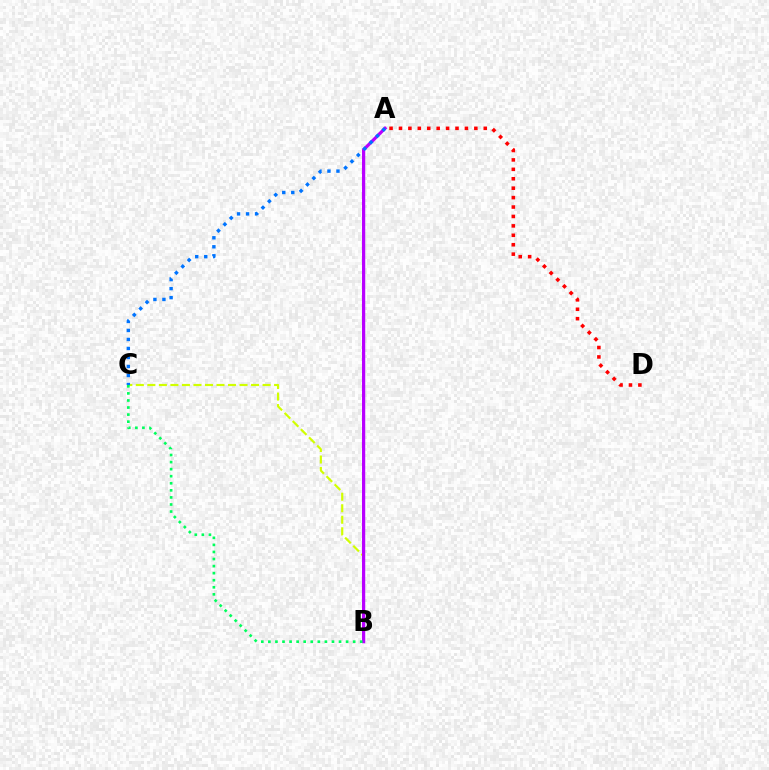{('B', 'C'): [{'color': '#d1ff00', 'line_style': 'dashed', 'thickness': 1.57}, {'color': '#00ff5c', 'line_style': 'dotted', 'thickness': 1.92}], ('A', 'B'): [{'color': '#b900ff', 'line_style': 'solid', 'thickness': 2.32}], ('A', 'C'): [{'color': '#0074ff', 'line_style': 'dotted', 'thickness': 2.45}], ('A', 'D'): [{'color': '#ff0000', 'line_style': 'dotted', 'thickness': 2.56}]}